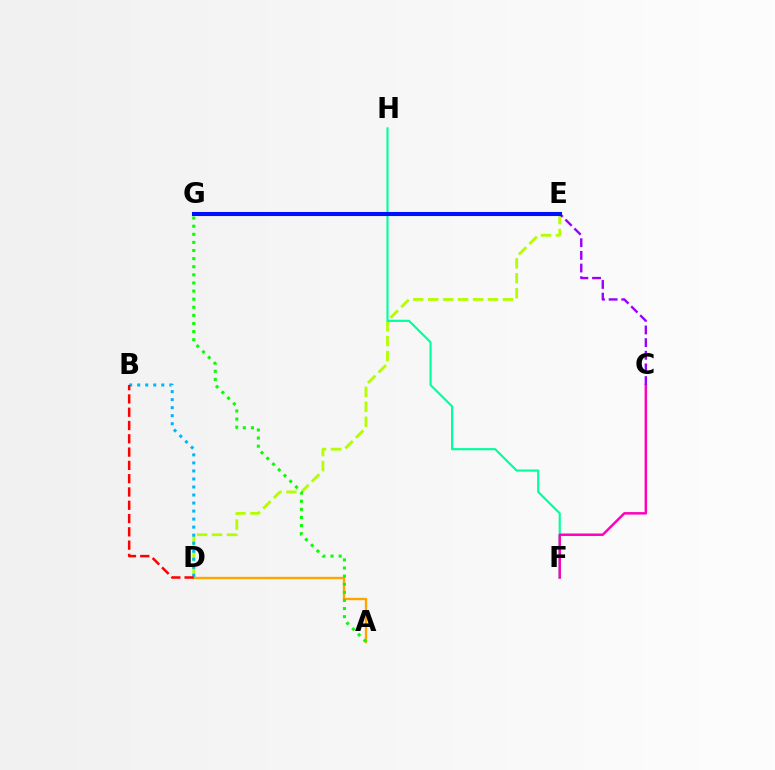{('D', 'E'): [{'color': '#b3ff00', 'line_style': 'dashed', 'thickness': 2.03}], ('A', 'D'): [{'color': '#ffa500', 'line_style': 'solid', 'thickness': 1.71}], ('F', 'H'): [{'color': '#00ff9d', 'line_style': 'solid', 'thickness': 1.54}], ('C', 'F'): [{'color': '#ff00bd', 'line_style': 'solid', 'thickness': 1.79}], ('A', 'G'): [{'color': '#08ff00', 'line_style': 'dotted', 'thickness': 2.2}], ('B', 'D'): [{'color': '#00b5ff', 'line_style': 'dotted', 'thickness': 2.18}, {'color': '#ff0000', 'line_style': 'dashed', 'thickness': 1.81}], ('C', 'E'): [{'color': '#9b00ff', 'line_style': 'dashed', 'thickness': 1.72}], ('E', 'G'): [{'color': '#0010ff', 'line_style': 'solid', 'thickness': 2.94}]}